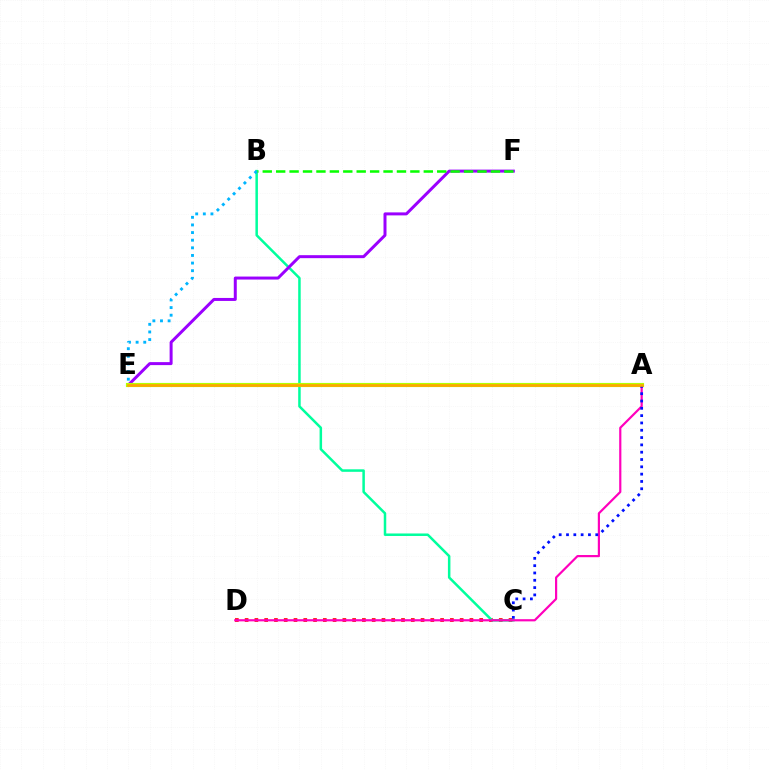{('C', 'D'): [{'color': '#ff0000', 'line_style': 'dotted', 'thickness': 2.66}], ('B', 'C'): [{'color': '#00ff9d', 'line_style': 'solid', 'thickness': 1.8}], ('A', 'D'): [{'color': '#ff00bd', 'line_style': 'solid', 'thickness': 1.57}], ('E', 'F'): [{'color': '#9b00ff', 'line_style': 'solid', 'thickness': 2.15}], ('A', 'E'): [{'color': '#b3ff00', 'line_style': 'solid', 'thickness': 2.99}, {'color': '#ffa500', 'line_style': 'solid', 'thickness': 1.89}], ('B', 'E'): [{'color': '#00b5ff', 'line_style': 'dotted', 'thickness': 2.07}], ('A', 'C'): [{'color': '#0010ff', 'line_style': 'dotted', 'thickness': 1.99}], ('B', 'F'): [{'color': '#08ff00', 'line_style': 'dashed', 'thickness': 1.82}]}